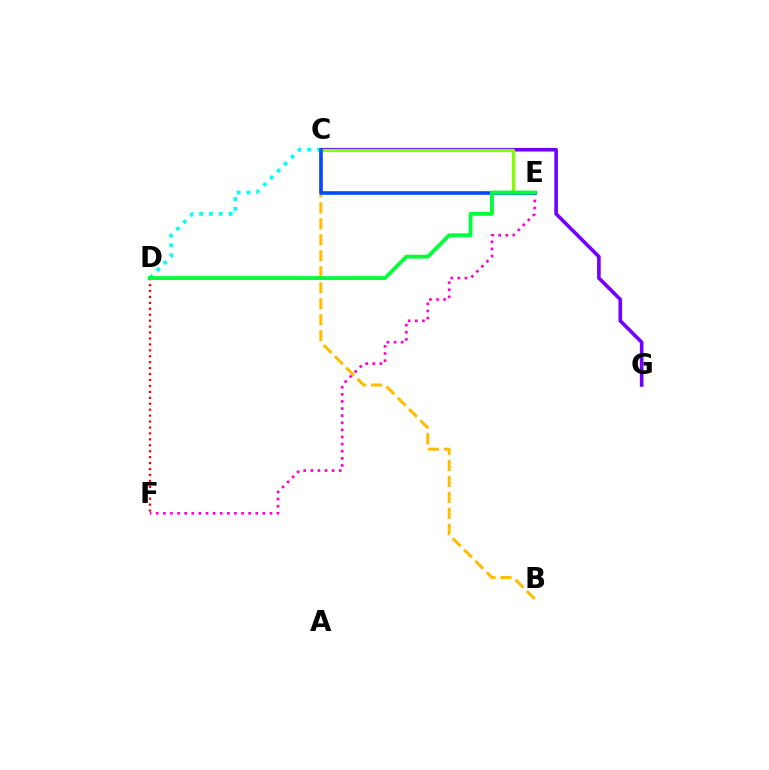{('C', 'G'): [{'color': '#7200ff', 'line_style': 'solid', 'thickness': 2.6}], ('C', 'D'): [{'color': '#00fff6', 'line_style': 'dotted', 'thickness': 2.67}], ('C', 'E'): [{'color': '#84ff00', 'line_style': 'solid', 'thickness': 2.35}, {'color': '#004bff', 'line_style': 'solid', 'thickness': 2.6}], ('B', 'C'): [{'color': '#ffbd00', 'line_style': 'dashed', 'thickness': 2.17}], ('E', 'F'): [{'color': '#ff00cf', 'line_style': 'dotted', 'thickness': 1.93}], ('D', 'F'): [{'color': '#ff0000', 'line_style': 'dotted', 'thickness': 1.61}], ('D', 'E'): [{'color': '#00ff39', 'line_style': 'solid', 'thickness': 2.74}]}